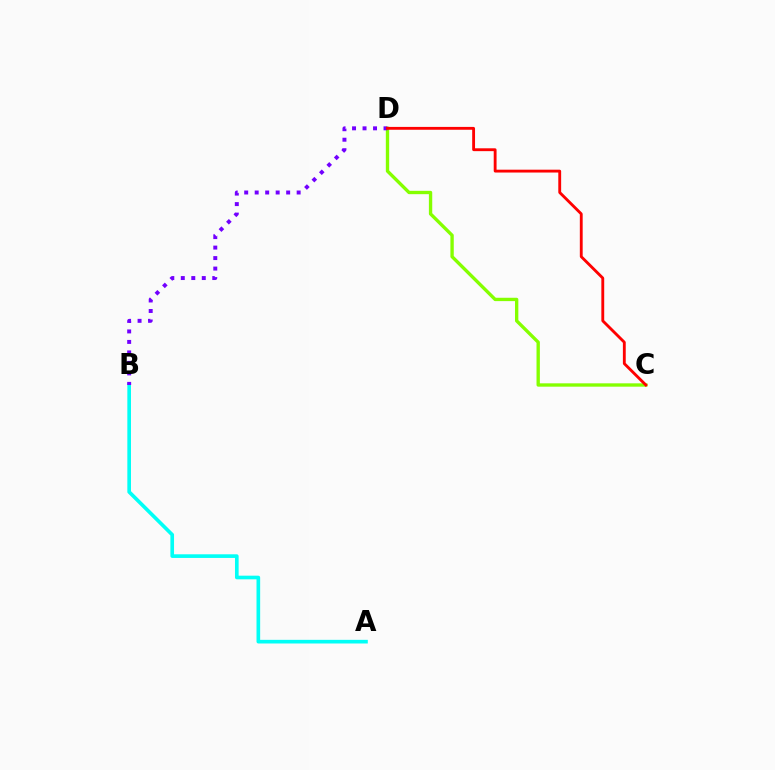{('A', 'B'): [{'color': '#00fff6', 'line_style': 'solid', 'thickness': 2.62}], ('C', 'D'): [{'color': '#84ff00', 'line_style': 'solid', 'thickness': 2.41}, {'color': '#ff0000', 'line_style': 'solid', 'thickness': 2.05}], ('B', 'D'): [{'color': '#7200ff', 'line_style': 'dotted', 'thickness': 2.85}]}